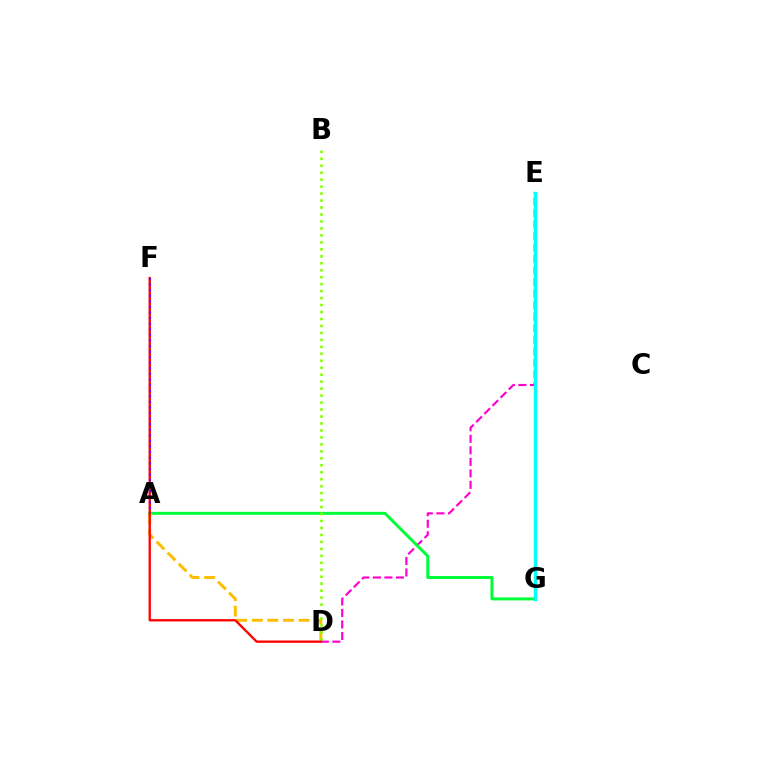{('D', 'E'): [{'color': '#ff00cf', 'line_style': 'dashed', 'thickness': 1.56}], ('A', 'G'): [{'color': '#00ff39', 'line_style': 'solid', 'thickness': 2.15}], ('A', 'D'): [{'color': '#ffbd00', 'line_style': 'dashed', 'thickness': 2.12}], ('B', 'D'): [{'color': '#84ff00', 'line_style': 'dotted', 'thickness': 1.89}], ('E', 'G'): [{'color': '#004bff', 'line_style': 'dotted', 'thickness': 1.94}, {'color': '#00fff6', 'line_style': 'solid', 'thickness': 2.46}], ('D', 'F'): [{'color': '#ff0000', 'line_style': 'solid', 'thickness': 1.67}], ('A', 'F'): [{'color': '#7200ff', 'line_style': 'dotted', 'thickness': 1.52}]}